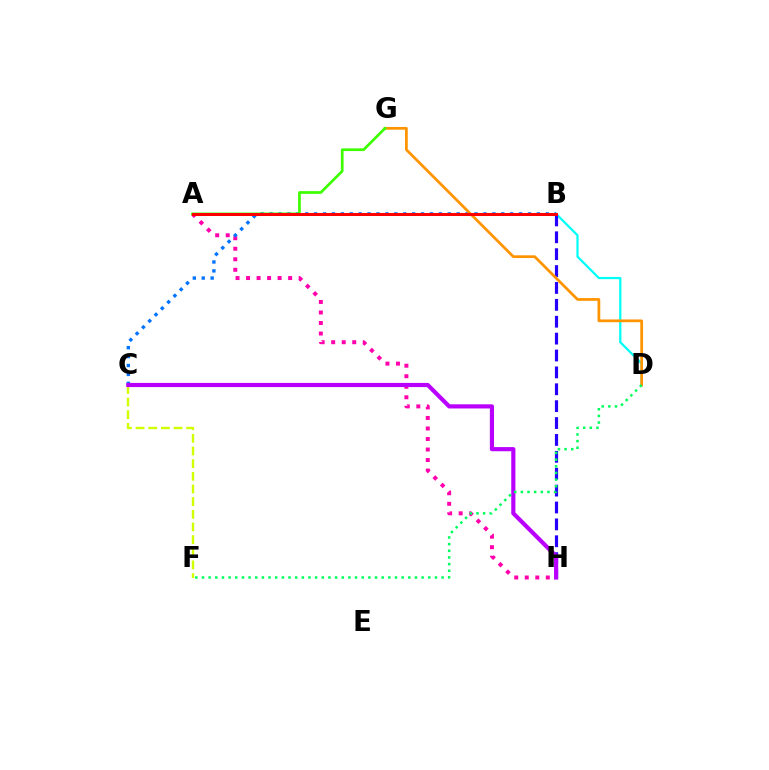{('B', 'D'): [{'color': '#00fff6', 'line_style': 'solid', 'thickness': 1.62}], ('A', 'H'): [{'color': '#ff00ac', 'line_style': 'dotted', 'thickness': 2.86}], ('B', 'H'): [{'color': '#2500ff', 'line_style': 'dashed', 'thickness': 2.29}], ('B', 'C'): [{'color': '#0074ff', 'line_style': 'dotted', 'thickness': 2.42}], ('C', 'F'): [{'color': '#d1ff00', 'line_style': 'dashed', 'thickness': 1.72}], ('D', 'G'): [{'color': '#ff9400', 'line_style': 'solid', 'thickness': 1.97}], ('C', 'H'): [{'color': '#b900ff', 'line_style': 'solid', 'thickness': 3.0}], ('A', 'G'): [{'color': '#3dff00', 'line_style': 'solid', 'thickness': 1.95}], ('A', 'B'): [{'color': '#ff0000', 'line_style': 'solid', 'thickness': 2.15}], ('D', 'F'): [{'color': '#00ff5c', 'line_style': 'dotted', 'thickness': 1.81}]}